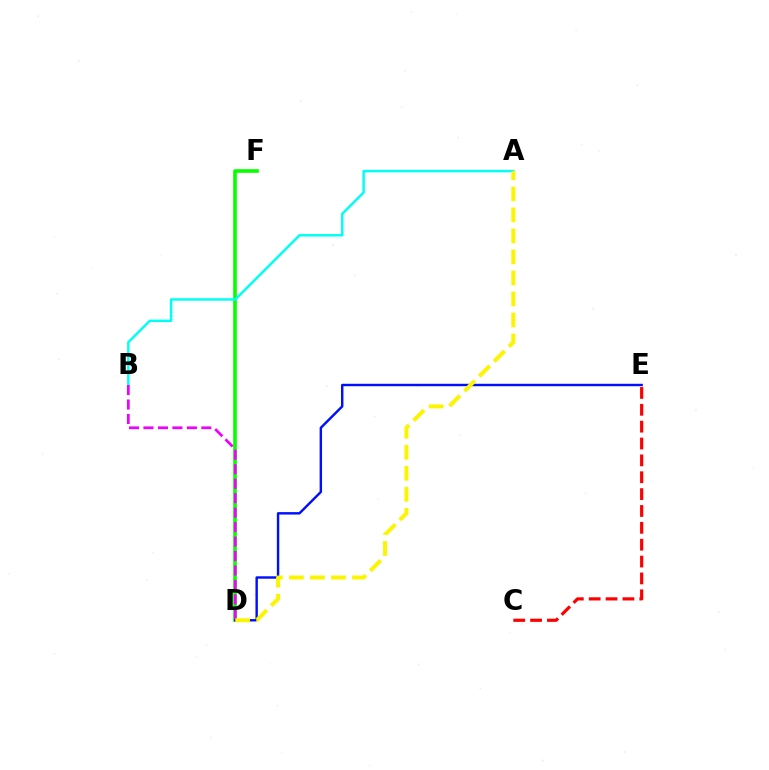{('C', 'E'): [{'color': '#ff0000', 'line_style': 'dashed', 'thickness': 2.29}], ('D', 'F'): [{'color': '#08ff00', 'line_style': 'solid', 'thickness': 2.62}], ('A', 'B'): [{'color': '#00fff6', 'line_style': 'solid', 'thickness': 1.78}], ('B', 'D'): [{'color': '#ee00ff', 'line_style': 'dashed', 'thickness': 1.97}], ('D', 'E'): [{'color': '#0010ff', 'line_style': 'solid', 'thickness': 1.75}], ('A', 'D'): [{'color': '#fcf500', 'line_style': 'dashed', 'thickness': 2.85}]}